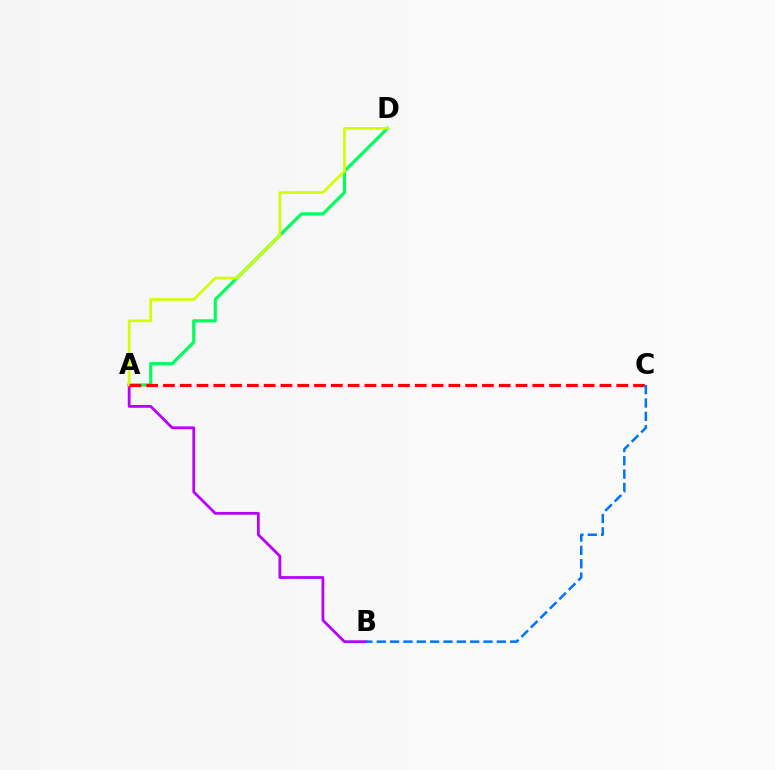{('A', 'D'): [{'color': '#00ff5c', 'line_style': 'solid', 'thickness': 2.28}, {'color': '#d1ff00', 'line_style': 'solid', 'thickness': 1.9}], ('A', 'B'): [{'color': '#b900ff', 'line_style': 'solid', 'thickness': 2.0}], ('A', 'C'): [{'color': '#ff0000', 'line_style': 'dashed', 'thickness': 2.28}], ('B', 'C'): [{'color': '#0074ff', 'line_style': 'dashed', 'thickness': 1.81}]}